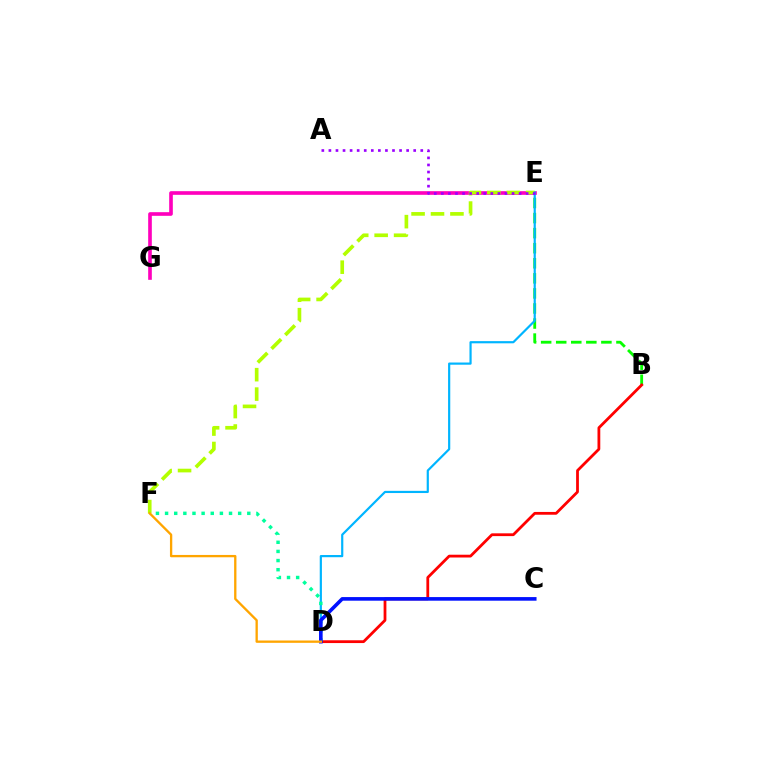{('E', 'G'): [{'color': '#ff00bd', 'line_style': 'solid', 'thickness': 2.63}], ('E', 'F'): [{'color': '#b3ff00', 'line_style': 'dashed', 'thickness': 2.64}], ('B', 'E'): [{'color': '#08ff00', 'line_style': 'dashed', 'thickness': 2.05}], ('B', 'D'): [{'color': '#ff0000', 'line_style': 'solid', 'thickness': 2.0}], ('D', 'E'): [{'color': '#00b5ff', 'line_style': 'solid', 'thickness': 1.58}], ('A', 'E'): [{'color': '#9b00ff', 'line_style': 'dotted', 'thickness': 1.92}], ('D', 'F'): [{'color': '#00ff9d', 'line_style': 'dotted', 'thickness': 2.48}, {'color': '#ffa500', 'line_style': 'solid', 'thickness': 1.67}], ('C', 'D'): [{'color': '#0010ff', 'line_style': 'solid', 'thickness': 2.6}]}